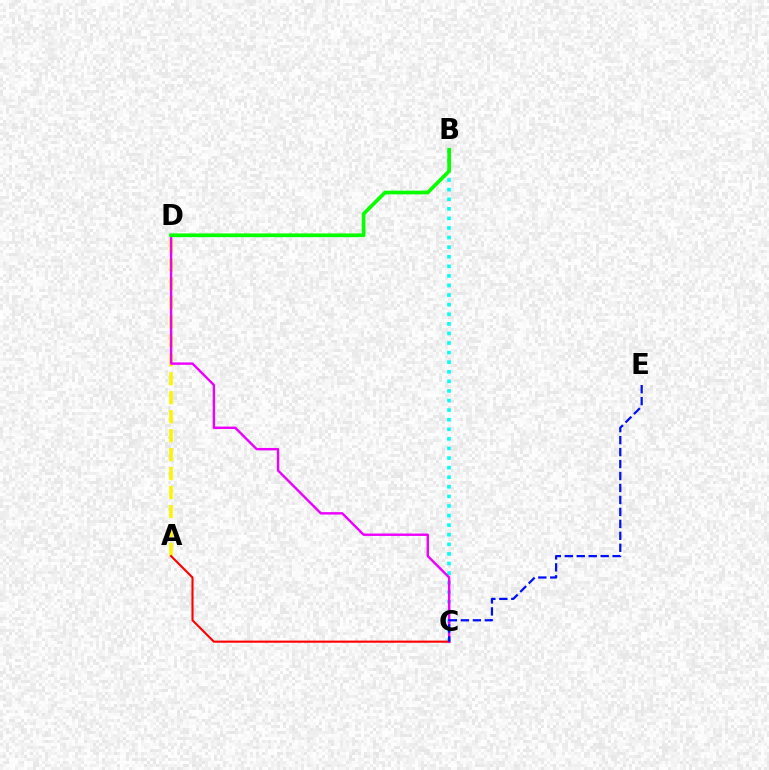{('A', 'D'): [{'color': '#fcf500', 'line_style': 'dashed', 'thickness': 2.57}], ('B', 'C'): [{'color': '#00fff6', 'line_style': 'dotted', 'thickness': 2.6}], ('A', 'C'): [{'color': '#ff0000', 'line_style': 'solid', 'thickness': 1.53}], ('C', 'D'): [{'color': '#ee00ff', 'line_style': 'solid', 'thickness': 1.74}], ('C', 'E'): [{'color': '#0010ff', 'line_style': 'dashed', 'thickness': 1.63}], ('B', 'D'): [{'color': '#08ff00', 'line_style': 'solid', 'thickness': 2.67}]}